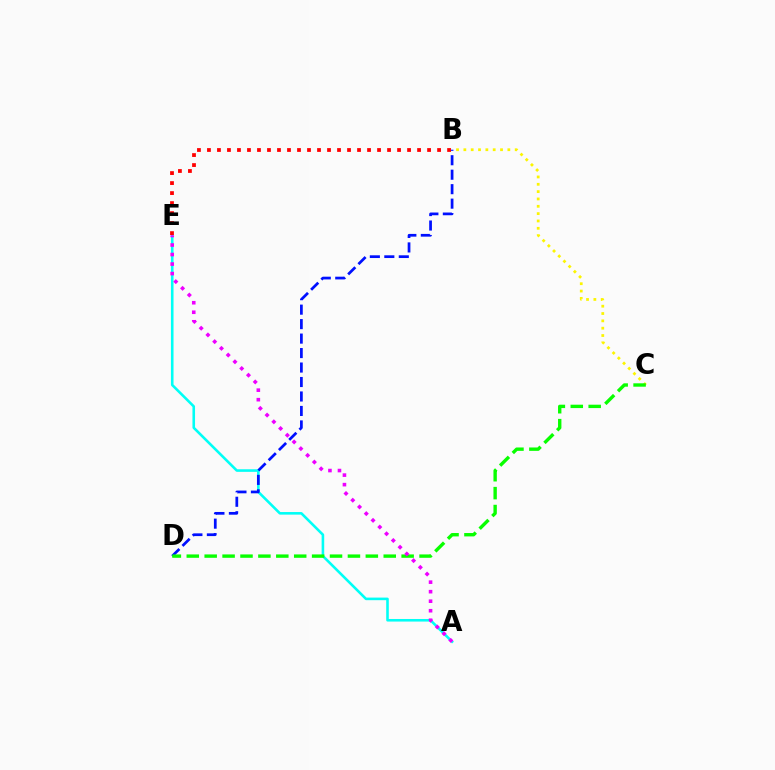{('B', 'C'): [{'color': '#fcf500', 'line_style': 'dotted', 'thickness': 1.99}], ('A', 'E'): [{'color': '#00fff6', 'line_style': 'solid', 'thickness': 1.86}, {'color': '#ee00ff', 'line_style': 'dotted', 'thickness': 2.59}], ('B', 'D'): [{'color': '#0010ff', 'line_style': 'dashed', 'thickness': 1.97}], ('C', 'D'): [{'color': '#08ff00', 'line_style': 'dashed', 'thickness': 2.43}], ('B', 'E'): [{'color': '#ff0000', 'line_style': 'dotted', 'thickness': 2.72}]}